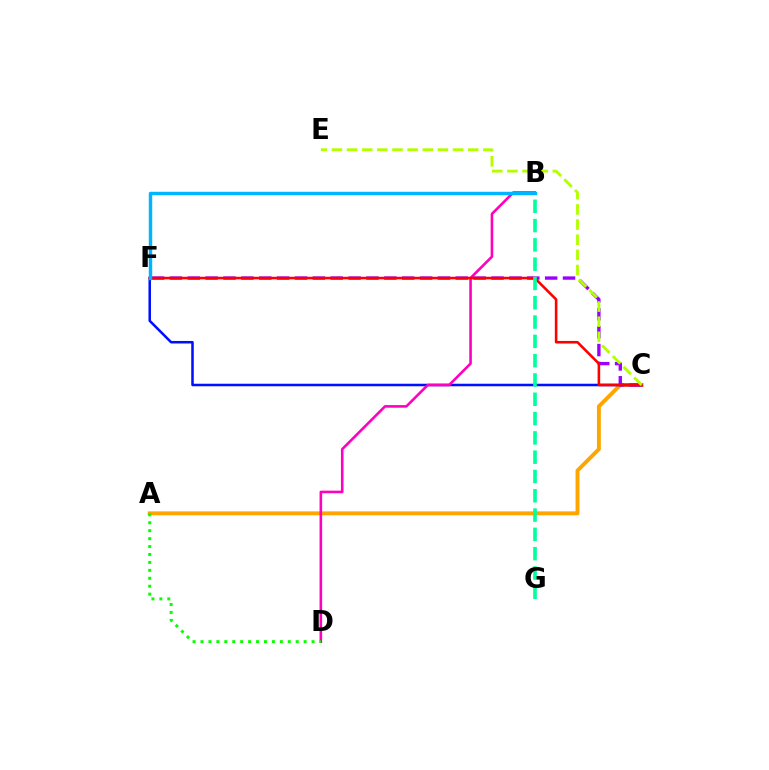{('A', 'C'): [{'color': '#ffa500', 'line_style': 'solid', 'thickness': 2.82}], ('C', 'F'): [{'color': '#0010ff', 'line_style': 'solid', 'thickness': 1.82}, {'color': '#9b00ff', 'line_style': 'dashed', 'thickness': 2.43}, {'color': '#ff0000', 'line_style': 'solid', 'thickness': 1.86}], ('B', 'D'): [{'color': '#ff00bd', 'line_style': 'solid', 'thickness': 1.87}], ('C', 'E'): [{'color': '#b3ff00', 'line_style': 'dashed', 'thickness': 2.06}], ('B', 'G'): [{'color': '#00ff9d', 'line_style': 'dashed', 'thickness': 2.62}], ('B', 'F'): [{'color': '#00b5ff', 'line_style': 'solid', 'thickness': 2.48}], ('A', 'D'): [{'color': '#08ff00', 'line_style': 'dotted', 'thickness': 2.16}]}